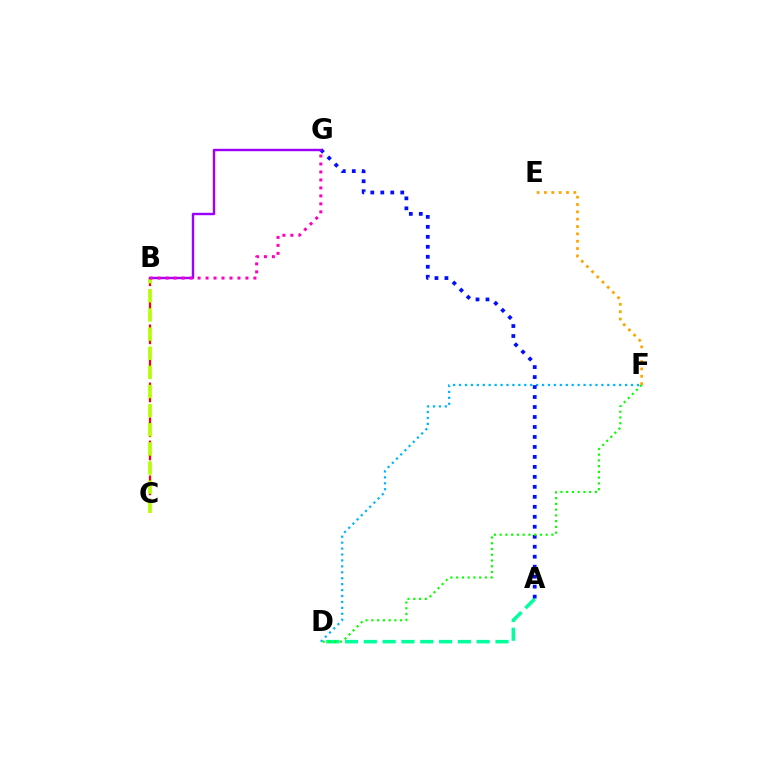{('B', 'C'): [{'color': '#ff0000', 'line_style': 'dashed', 'thickness': 1.58}, {'color': '#b3ff00', 'line_style': 'dashed', 'thickness': 2.6}], ('D', 'F'): [{'color': '#00b5ff', 'line_style': 'dotted', 'thickness': 1.61}, {'color': '#08ff00', 'line_style': 'dotted', 'thickness': 1.56}], ('A', 'D'): [{'color': '#00ff9d', 'line_style': 'dashed', 'thickness': 2.55}], ('A', 'G'): [{'color': '#0010ff', 'line_style': 'dotted', 'thickness': 2.71}], ('B', 'G'): [{'color': '#9b00ff', 'line_style': 'solid', 'thickness': 1.74}, {'color': '#ff00bd', 'line_style': 'dotted', 'thickness': 2.17}], ('E', 'F'): [{'color': '#ffa500', 'line_style': 'dotted', 'thickness': 2.0}]}